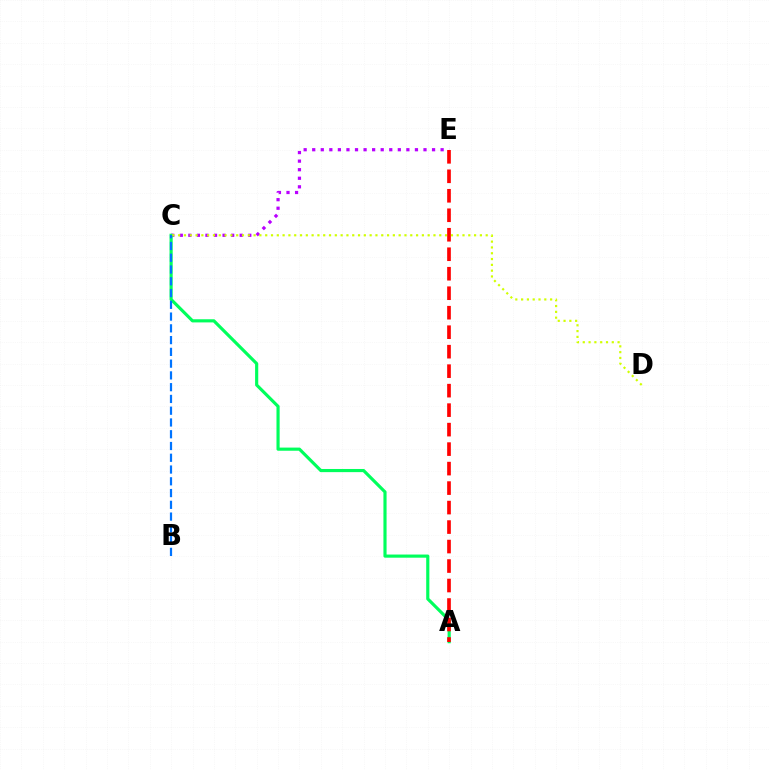{('C', 'E'): [{'color': '#b900ff', 'line_style': 'dotted', 'thickness': 2.33}], ('A', 'C'): [{'color': '#00ff5c', 'line_style': 'solid', 'thickness': 2.27}], ('C', 'D'): [{'color': '#d1ff00', 'line_style': 'dotted', 'thickness': 1.58}], ('B', 'C'): [{'color': '#0074ff', 'line_style': 'dashed', 'thickness': 1.6}], ('A', 'E'): [{'color': '#ff0000', 'line_style': 'dashed', 'thickness': 2.65}]}